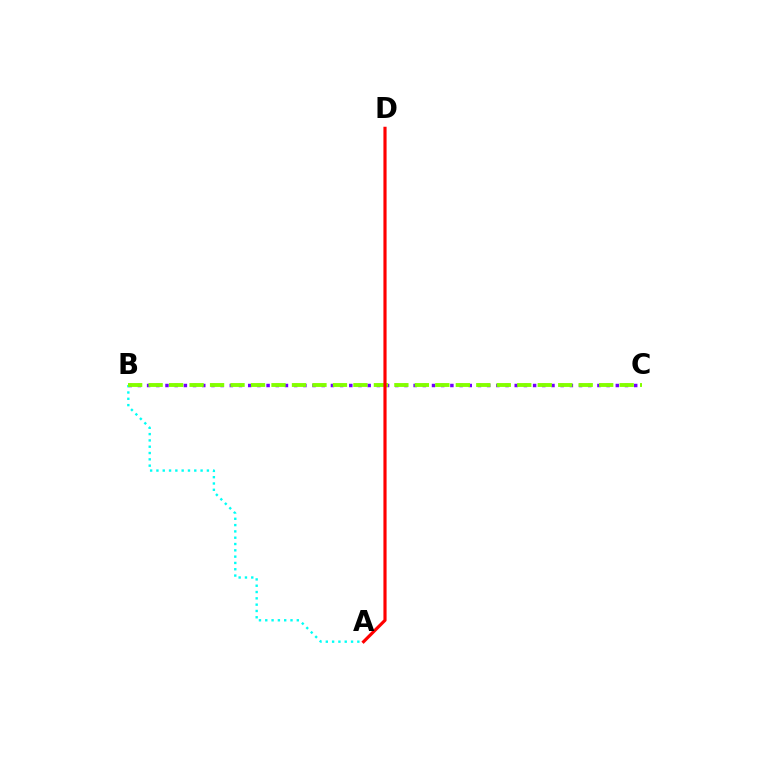{('B', 'C'): [{'color': '#7200ff', 'line_style': 'dotted', 'thickness': 2.5}, {'color': '#84ff00', 'line_style': 'dashed', 'thickness': 2.78}], ('A', 'B'): [{'color': '#00fff6', 'line_style': 'dotted', 'thickness': 1.71}], ('A', 'D'): [{'color': '#ff0000', 'line_style': 'solid', 'thickness': 2.27}]}